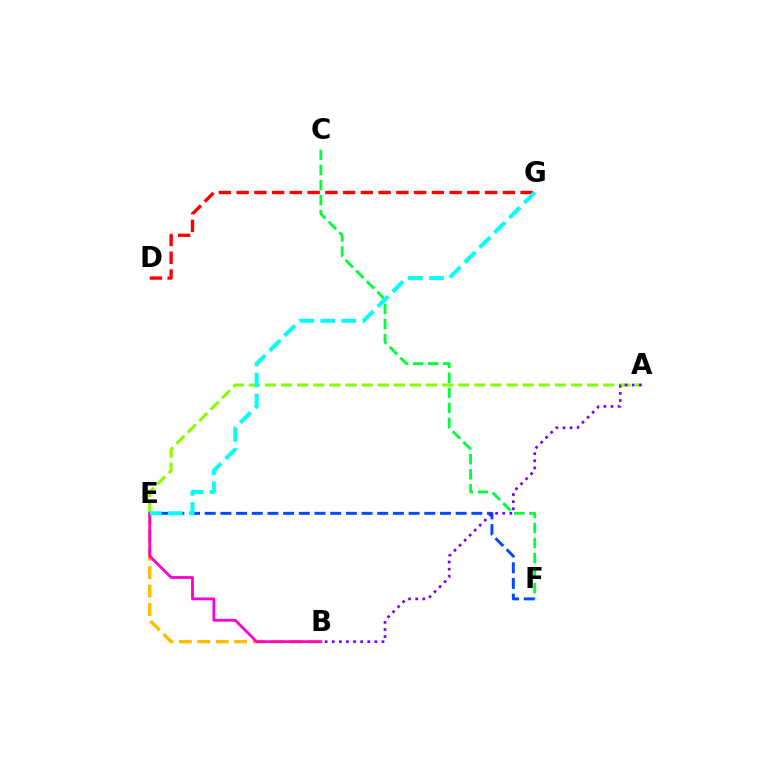{('C', 'F'): [{'color': '#00ff39', 'line_style': 'dashed', 'thickness': 2.04}], ('B', 'E'): [{'color': '#ffbd00', 'line_style': 'dashed', 'thickness': 2.5}, {'color': '#ff00cf', 'line_style': 'solid', 'thickness': 2.01}], ('A', 'E'): [{'color': '#84ff00', 'line_style': 'dashed', 'thickness': 2.19}], ('E', 'F'): [{'color': '#004bff', 'line_style': 'dashed', 'thickness': 2.13}], ('A', 'B'): [{'color': '#7200ff', 'line_style': 'dotted', 'thickness': 1.93}], ('D', 'G'): [{'color': '#ff0000', 'line_style': 'dashed', 'thickness': 2.41}], ('E', 'G'): [{'color': '#00fff6', 'line_style': 'dashed', 'thickness': 2.86}]}